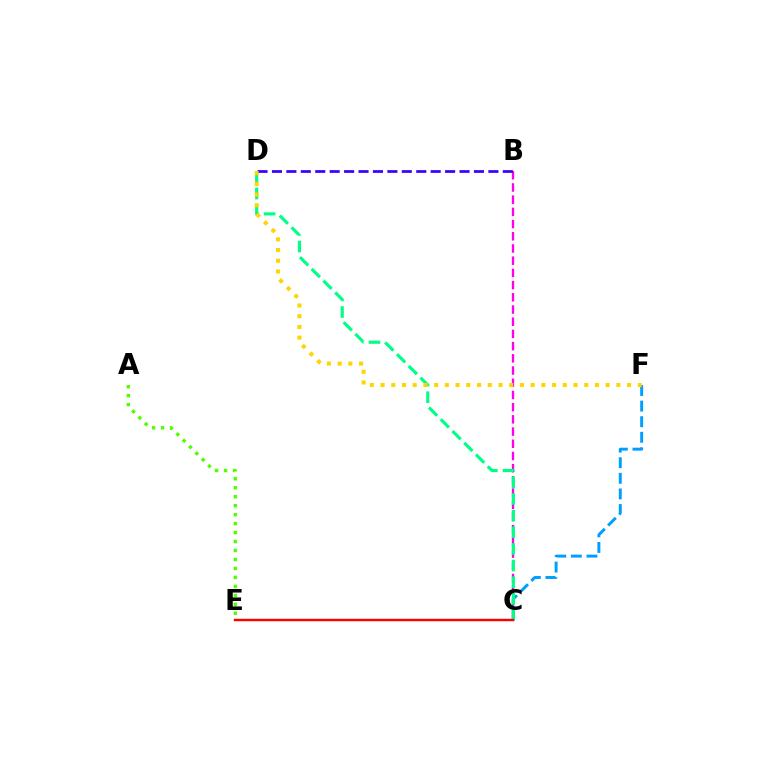{('B', 'C'): [{'color': '#ff00ed', 'line_style': 'dashed', 'thickness': 1.66}], ('C', 'F'): [{'color': '#009eff', 'line_style': 'dashed', 'thickness': 2.12}], ('C', 'D'): [{'color': '#00ff86', 'line_style': 'dashed', 'thickness': 2.26}], ('A', 'E'): [{'color': '#4fff00', 'line_style': 'dotted', 'thickness': 2.44}], ('C', 'E'): [{'color': '#ff0000', 'line_style': 'solid', 'thickness': 1.75}], ('B', 'D'): [{'color': '#3700ff', 'line_style': 'dashed', 'thickness': 1.96}], ('D', 'F'): [{'color': '#ffd500', 'line_style': 'dotted', 'thickness': 2.91}]}